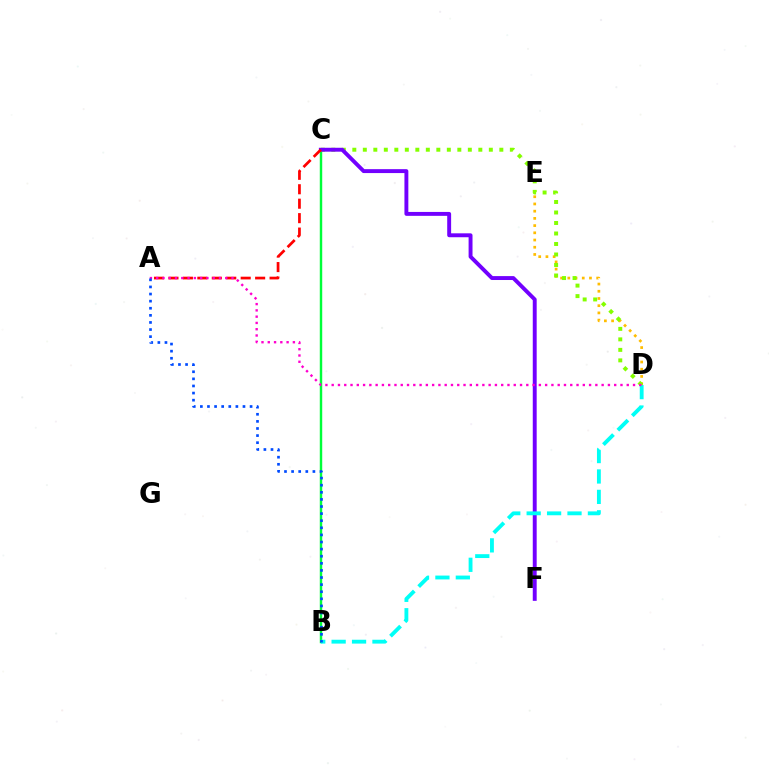{('D', 'E'): [{'color': '#ffbd00', 'line_style': 'dotted', 'thickness': 1.96}], ('B', 'C'): [{'color': '#00ff39', 'line_style': 'solid', 'thickness': 1.76}], ('C', 'D'): [{'color': '#84ff00', 'line_style': 'dotted', 'thickness': 2.85}], ('C', 'F'): [{'color': '#7200ff', 'line_style': 'solid', 'thickness': 2.82}], ('A', 'C'): [{'color': '#ff0000', 'line_style': 'dashed', 'thickness': 1.96}], ('B', 'D'): [{'color': '#00fff6', 'line_style': 'dashed', 'thickness': 2.77}], ('A', 'D'): [{'color': '#ff00cf', 'line_style': 'dotted', 'thickness': 1.71}], ('A', 'B'): [{'color': '#004bff', 'line_style': 'dotted', 'thickness': 1.93}]}